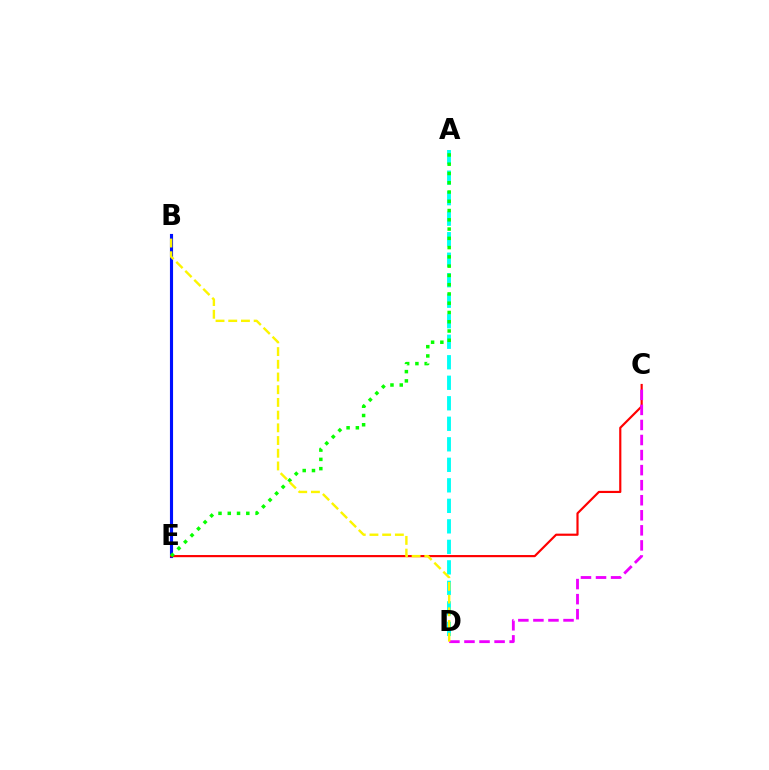{('B', 'E'): [{'color': '#0010ff', 'line_style': 'solid', 'thickness': 2.24}], ('C', 'E'): [{'color': '#ff0000', 'line_style': 'solid', 'thickness': 1.56}], ('C', 'D'): [{'color': '#ee00ff', 'line_style': 'dashed', 'thickness': 2.05}], ('A', 'D'): [{'color': '#00fff6', 'line_style': 'dashed', 'thickness': 2.79}], ('A', 'E'): [{'color': '#08ff00', 'line_style': 'dotted', 'thickness': 2.52}], ('B', 'D'): [{'color': '#fcf500', 'line_style': 'dashed', 'thickness': 1.73}]}